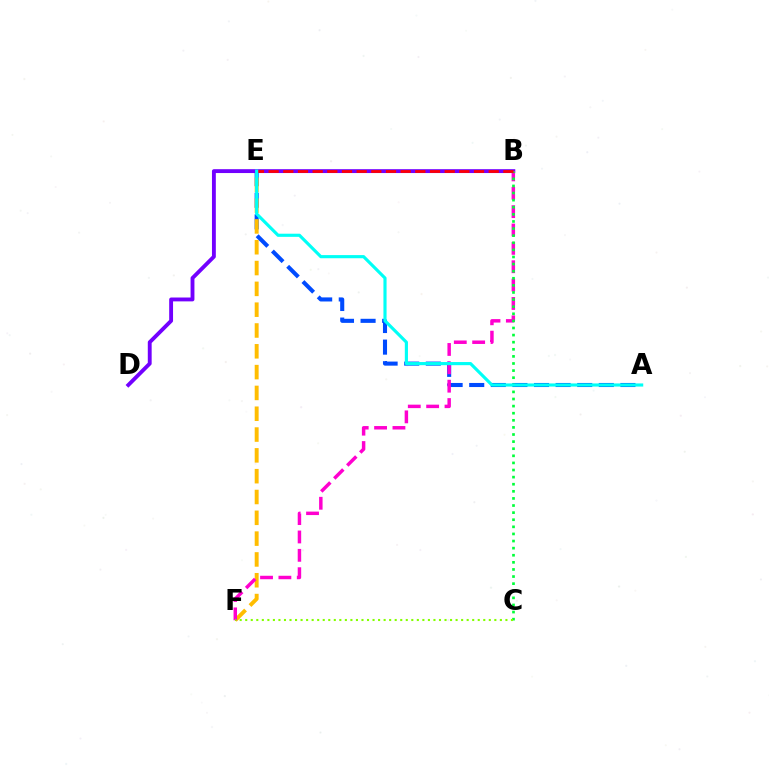{('A', 'E'): [{'color': '#004bff', 'line_style': 'dashed', 'thickness': 2.93}, {'color': '#00fff6', 'line_style': 'solid', 'thickness': 2.26}], ('E', 'F'): [{'color': '#ffbd00', 'line_style': 'dashed', 'thickness': 2.83}], ('B', 'D'): [{'color': '#7200ff', 'line_style': 'solid', 'thickness': 2.78}], ('B', 'F'): [{'color': '#ff00cf', 'line_style': 'dashed', 'thickness': 2.49}], ('B', 'C'): [{'color': '#00ff39', 'line_style': 'dotted', 'thickness': 1.93}], ('B', 'E'): [{'color': '#ff0000', 'line_style': 'dashed', 'thickness': 1.99}], ('C', 'F'): [{'color': '#84ff00', 'line_style': 'dotted', 'thickness': 1.5}]}